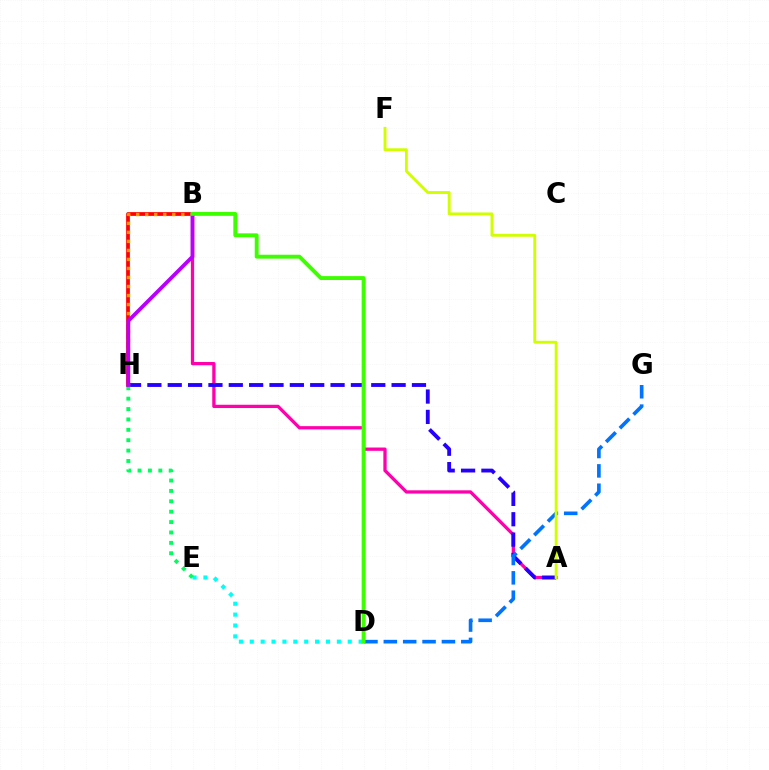{('A', 'B'): [{'color': '#ff00ac', 'line_style': 'solid', 'thickness': 2.36}], ('A', 'H'): [{'color': '#2500ff', 'line_style': 'dashed', 'thickness': 2.76}], ('D', 'E'): [{'color': '#00fff6', 'line_style': 'dotted', 'thickness': 2.96}], ('B', 'H'): [{'color': '#ff0000', 'line_style': 'solid', 'thickness': 2.7}, {'color': '#ff9400', 'line_style': 'dotted', 'thickness': 2.45}, {'color': '#b900ff', 'line_style': 'solid', 'thickness': 2.74}], ('E', 'H'): [{'color': '#00ff5c', 'line_style': 'dotted', 'thickness': 2.82}], ('D', 'G'): [{'color': '#0074ff', 'line_style': 'dashed', 'thickness': 2.63}], ('A', 'F'): [{'color': '#d1ff00', 'line_style': 'solid', 'thickness': 2.07}], ('B', 'D'): [{'color': '#3dff00', 'line_style': 'solid', 'thickness': 2.8}]}